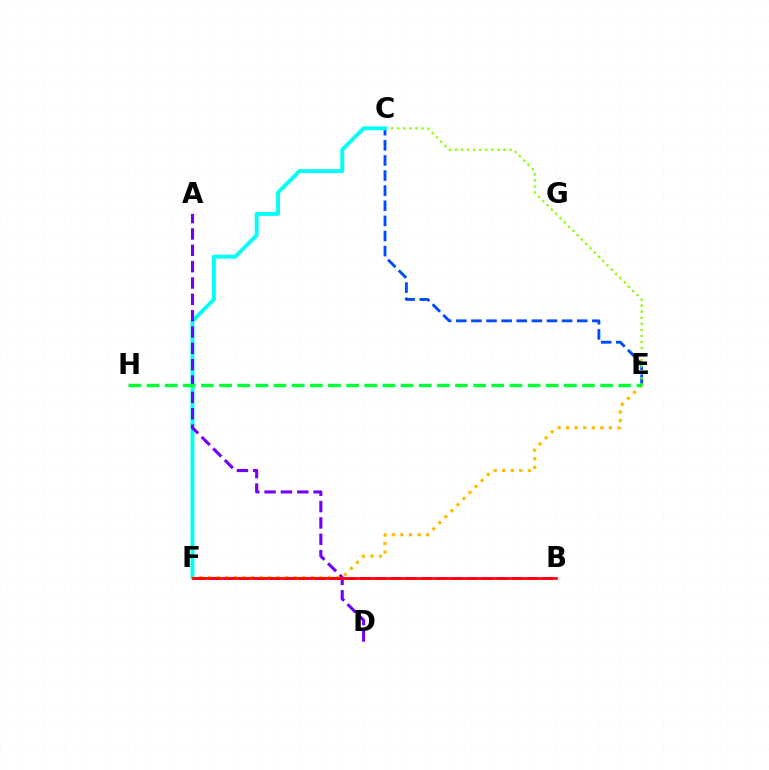{('C', 'E'): [{'color': '#004bff', 'line_style': 'dashed', 'thickness': 2.05}, {'color': '#84ff00', 'line_style': 'dotted', 'thickness': 1.65}], ('B', 'F'): [{'color': '#ff00cf', 'line_style': 'dashed', 'thickness': 2.06}, {'color': '#ff0000', 'line_style': 'solid', 'thickness': 1.93}], ('C', 'F'): [{'color': '#00fff6', 'line_style': 'solid', 'thickness': 2.8}], ('A', 'D'): [{'color': '#7200ff', 'line_style': 'dashed', 'thickness': 2.22}], ('E', 'F'): [{'color': '#ffbd00', 'line_style': 'dotted', 'thickness': 2.33}], ('E', 'H'): [{'color': '#00ff39', 'line_style': 'dashed', 'thickness': 2.47}]}